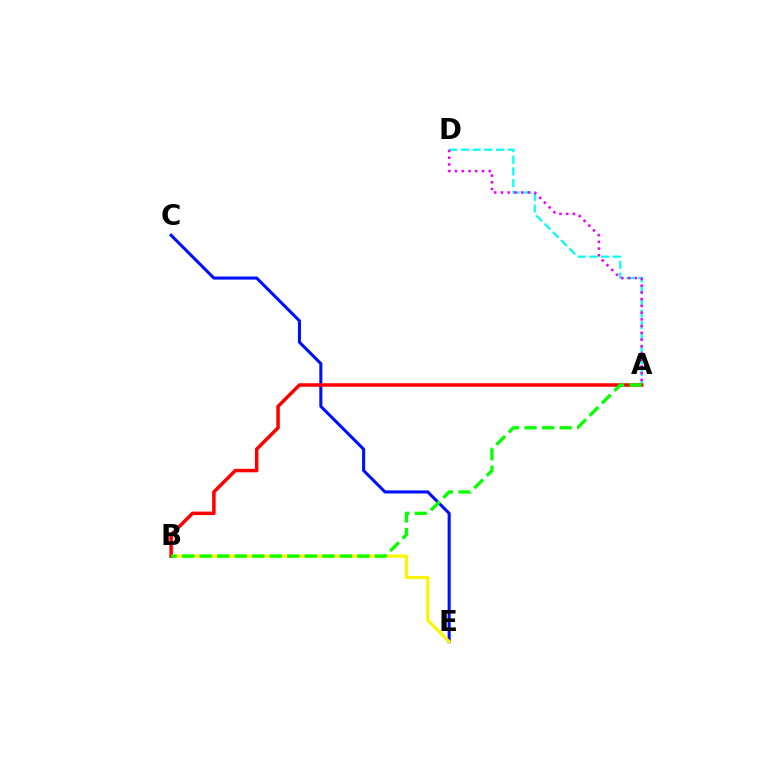{('A', 'D'): [{'color': '#00fff6', 'line_style': 'dashed', 'thickness': 1.59}, {'color': '#ee00ff', 'line_style': 'dotted', 'thickness': 1.83}], ('C', 'E'): [{'color': '#0010ff', 'line_style': 'solid', 'thickness': 2.21}], ('B', 'E'): [{'color': '#fcf500', 'line_style': 'solid', 'thickness': 2.27}], ('A', 'B'): [{'color': '#ff0000', 'line_style': 'solid', 'thickness': 2.52}, {'color': '#08ff00', 'line_style': 'dashed', 'thickness': 2.38}]}